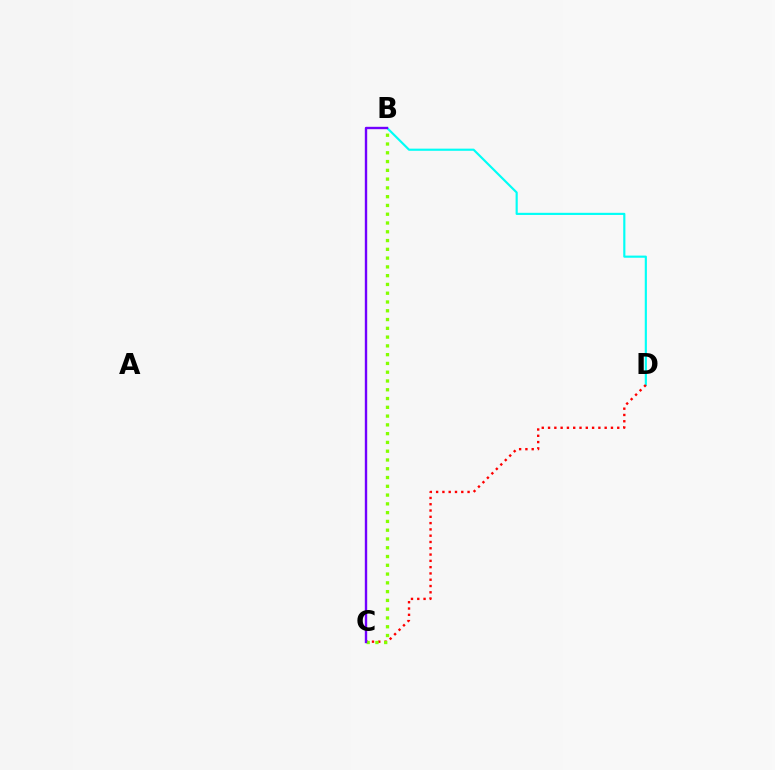{('B', 'D'): [{'color': '#00fff6', 'line_style': 'solid', 'thickness': 1.55}], ('C', 'D'): [{'color': '#ff0000', 'line_style': 'dotted', 'thickness': 1.71}], ('B', 'C'): [{'color': '#84ff00', 'line_style': 'dotted', 'thickness': 2.38}, {'color': '#7200ff', 'line_style': 'solid', 'thickness': 1.72}]}